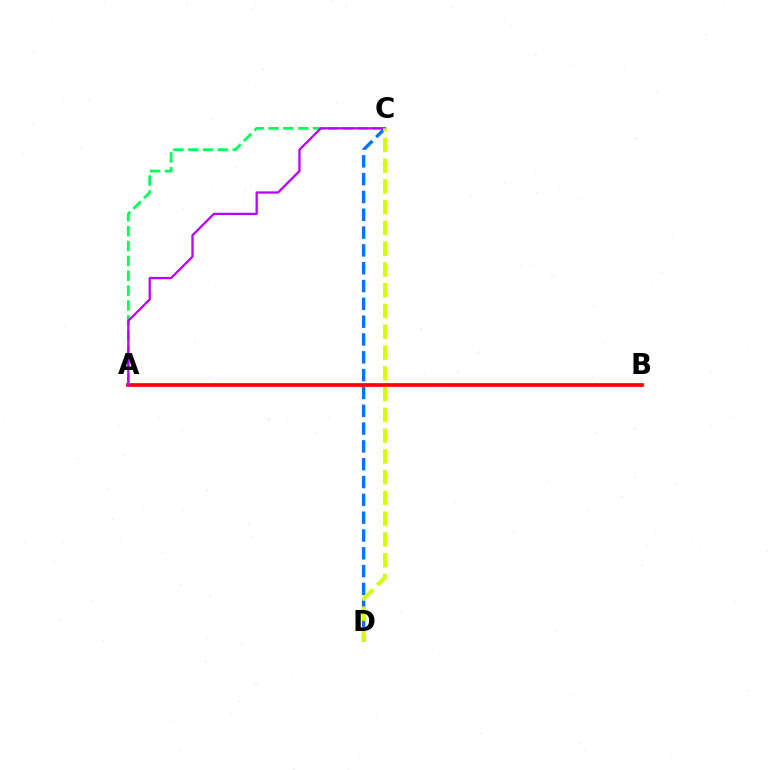{('A', 'C'): [{'color': '#00ff5c', 'line_style': 'dashed', 'thickness': 2.02}, {'color': '#b900ff', 'line_style': 'solid', 'thickness': 1.64}], ('C', 'D'): [{'color': '#0074ff', 'line_style': 'dashed', 'thickness': 2.42}, {'color': '#d1ff00', 'line_style': 'dashed', 'thickness': 2.82}], ('A', 'B'): [{'color': '#ff0000', 'line_style': 'solid', 'thickness': 2.67}]}